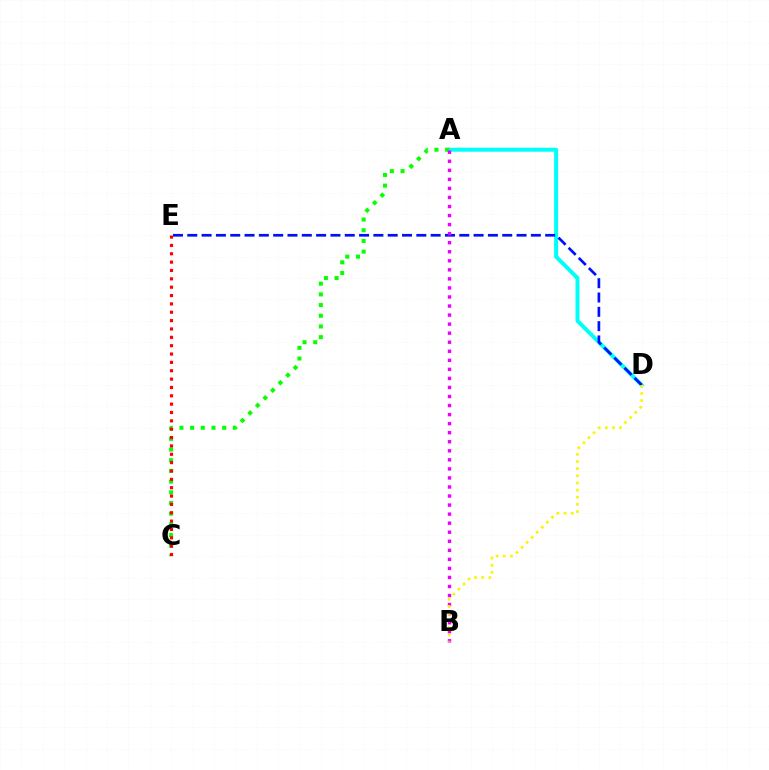{('A', 'D'): [{'color': '#00fff6', 'line_style': 'solid', 'thickness': 2.87}], ('A', 'C'): [{'color': '#08ff00', 'line_style': 'dotted', 'thickness': 2.9}], ('D', 'E'): [{'color': '#0010ff', 'line_style': 'dashed', 'thickness': 1.94}], ('C', 'E'): [{'color': '#ff0000', 'line_style': 'dotted', 'thickness': 2.27}], ('A', 'B'): [{'color': '#ee00ff', 'line_style': 'dotted', 'thickness': 2.46}], ('B', 'D'): [{'color': '#fcf500', 'line_style': 'dotted', 'thickness': 1.94}]}